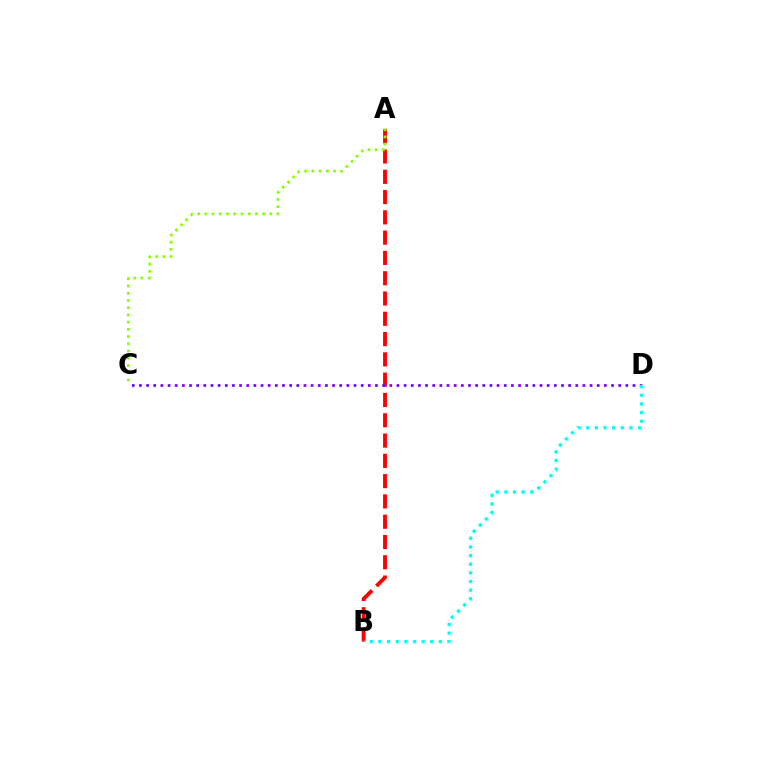{('A', 'B'): [{'color': '#ff0000', 'line_style': 'dashed', 'thickness': 2.76}], ('A', 'C'): [{'color': '#84ff00', 'line_style': 'dotted', 'thickness': 1.96}], ('C', 'D'): [{'color': '#7200ff', 'line_style': 'dotted', 'thickness': 1.94}], ('B', 'D'): [{'color': '#00fff6', 'line_style': 'dotted', 'thickness': 2.35}]}